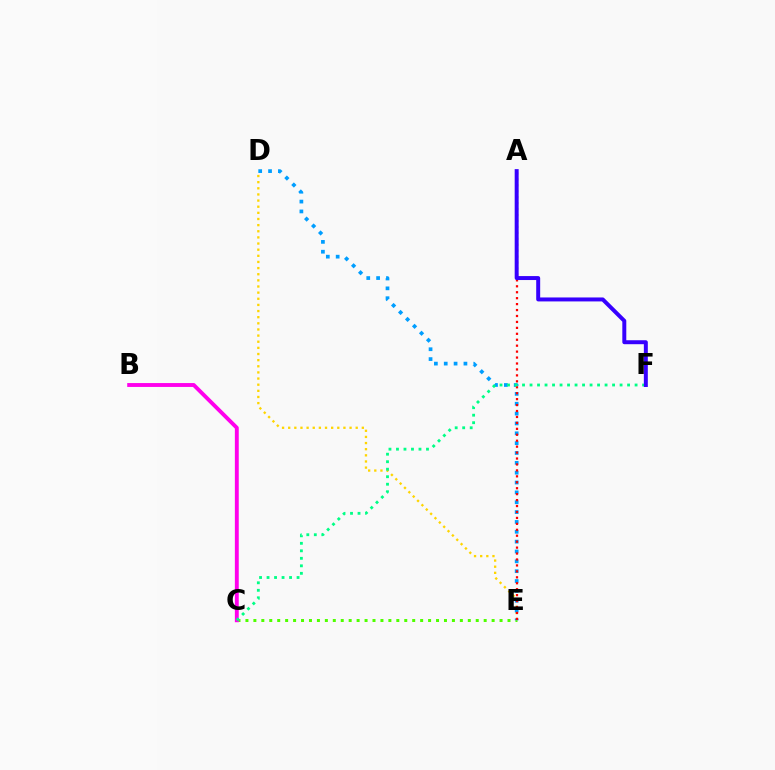{('C', 'E'): [{'color': '#4fff00', 'line_style': 'dotted', 'thickness': 2.16}], ('B', 'C'): [{'color': '#ff00ed', 'line_style': 'solid', 'thickness': 2.8}], ('D', 'E'): [{'color': '#ffd500', 'line_style': 'dotted', 'thickness': 1.67}, {'color': '#009eff', 'line_style': 'dotted', 'thickness': 2.68}], ('A', 'E'): [{'color': '#ff0000', 'line_style': 'dotted', 'thickness': 1.61}], ('C', 'F'): [{'color': '#00ff86', 'line_style': 'dotted', 'thickness': 2.04}], ('A', 'F'): [{'color': '#3700ff', 'line_style': 'solid', 'thickness': 2.86}]}